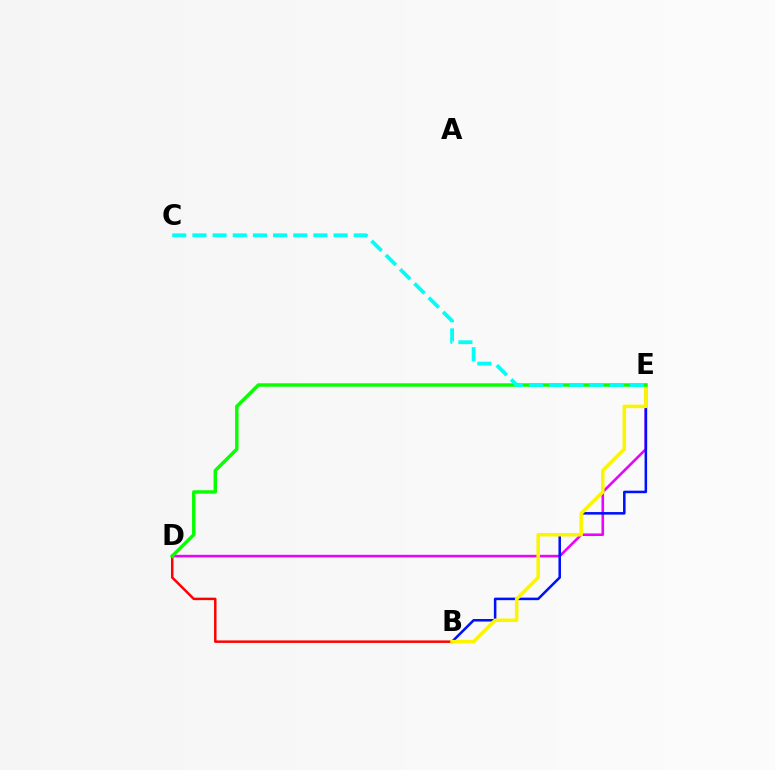{('D', 'E'): [{'color': '#ee00ff', 'line_style': 'solid', 'thickness': 1.86}, {'color': '#08ff00', 'line_style': 'solid', 'thickness': 2.48}], ('B', 'E'): [{'color': '#0010ff', 'line_style': 'solid', 'thickness': 1.83}, {'color': '#fcf500', 'line_style': 'solid', 'thickness': 2.55}], ('B', 'D'): [{'color': '#ff0000', 'line_style': 'solid', 'thickness': 1.78}], ('C', 'E'): [{'color': '#00fff6', 'line_style': 'dashed', 'thickness': 2.74}]}